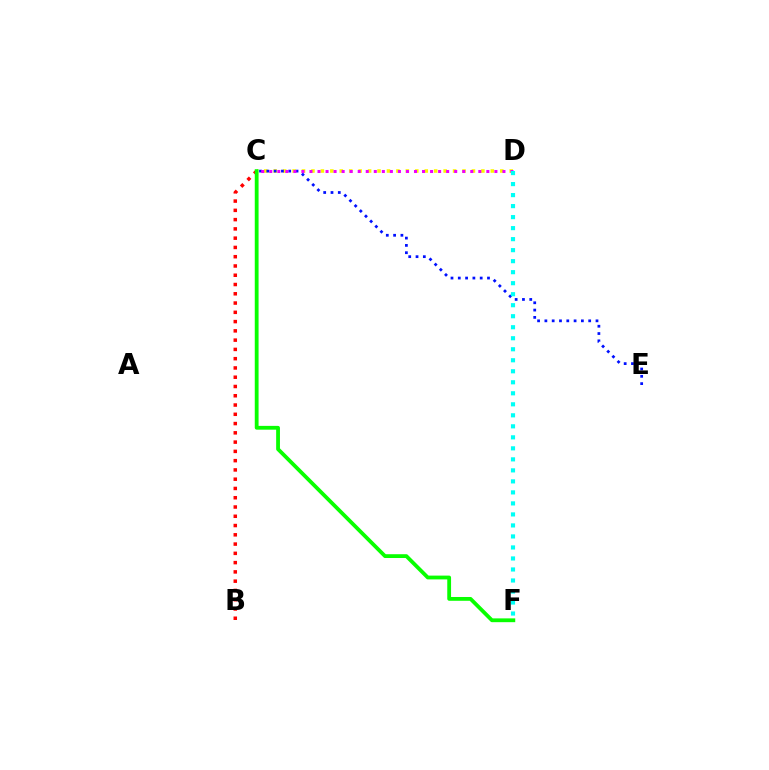{('B', 'C'): [{'color': '#ff0000', 'line_style': 'dotted', 'thickness': 2.52}], ('C', 'D'): [{'color': '#fcf500', 'line_style': 'dotted', 'thickness': 2.57}, {'color': '#ee00ff', 'line_style': 'dotted', 'thickness': 2.18}], ('C', 'E'): [{'color': '#0010ff', 'line_style': 'dotted', 'thickness': 1.98}], ('C', 'F'): [{'color': '#08ff00', 'line_style': 'solid', 'thickness': 2.74}], ('D', 'F'): [{'color': '#00fff6', 'line_style': 'dotted', 'thickness': 2.99}]}